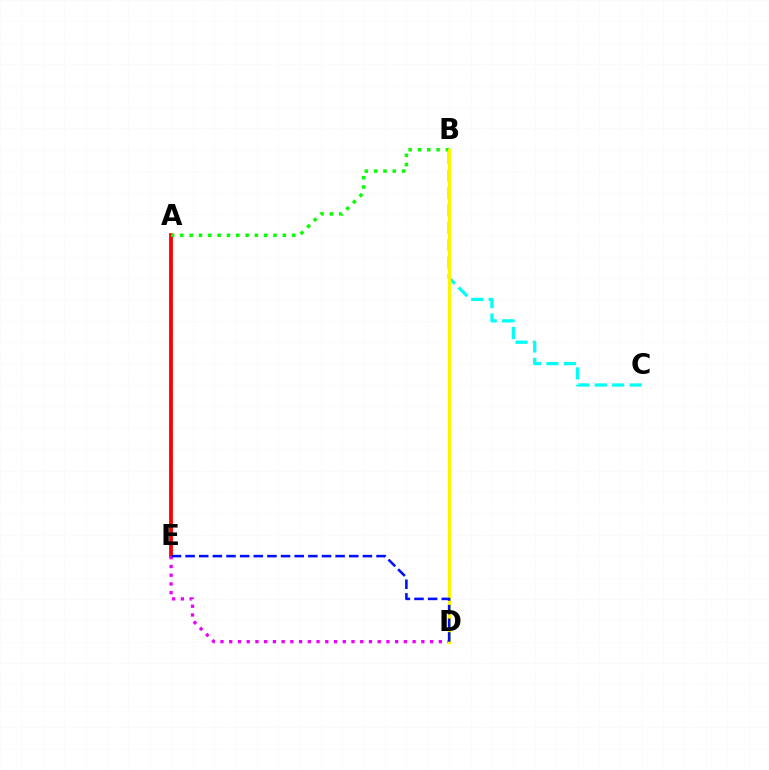{('A', 'E'): [{'color': '#ff0000', 'line_style': 'solid', 'thickness': 2.73}], ('D', 'E'): [{'color': '#ee00ff', 'line_style': 'dotted', 'thickness': 2.37}, {'color': '#0010ff', 'line_style': 'dashed', 'thickness': 1.85}], ('A', 'B'): [{'color': '#08ff00', 'line_style': 'dotted', 'thickness': 2.53}], ('B', 'C'): [{'color': '#00fff6', 'line_style': 'dashed', 'thickness': 2.37}], ('B', 'D'): [{'color': '#fcf500', 'line_style': 'solid', 'thickness': 2.34}]}